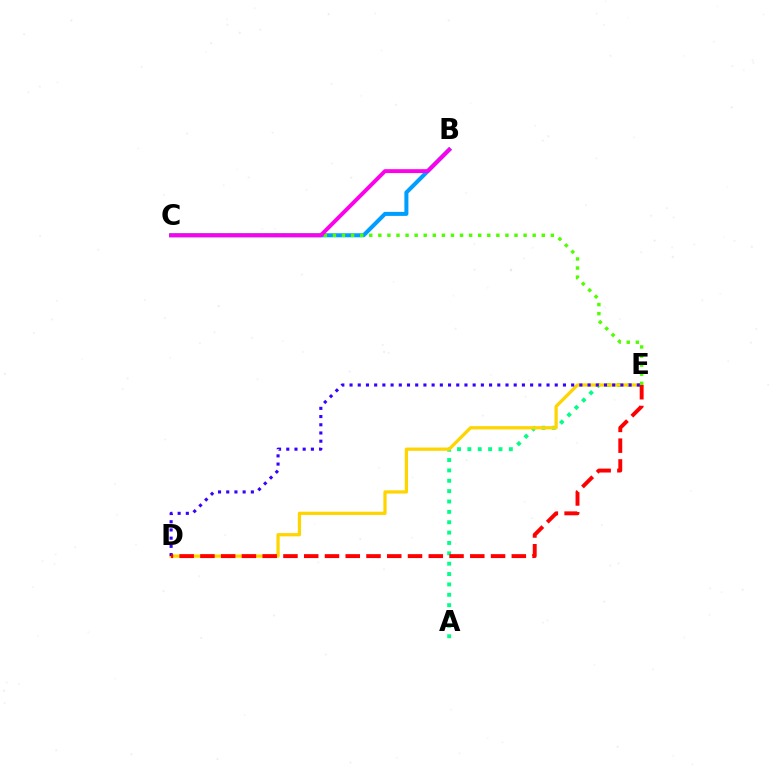{('B', 'C'): [{'color': '#009eff', 'line_style': 'solid', 'thickness': 2.9}, {'color': '#ff00ed', 'line_style': 'solid', 'thickness': 2.8}], ('A', 'E'): [{'color': '#00ff86', 'line_style': 'dotted', 'thickness': 2.82}], ('D', 'E'): [{'color': '#ffd500', 'line_style': 'solid', 'thickness': 2.34}, {'color': '#3700ff', 'line_style': 'dotted', 'thickness': 2.23}, {'color': '#ff0000', 'line_style': 'dashed', 'thickness': 2.82}], ('C', 'E'): [{'color': '#4fff00', 'line_style': 'dotted', 'thickness': 2.47}]}